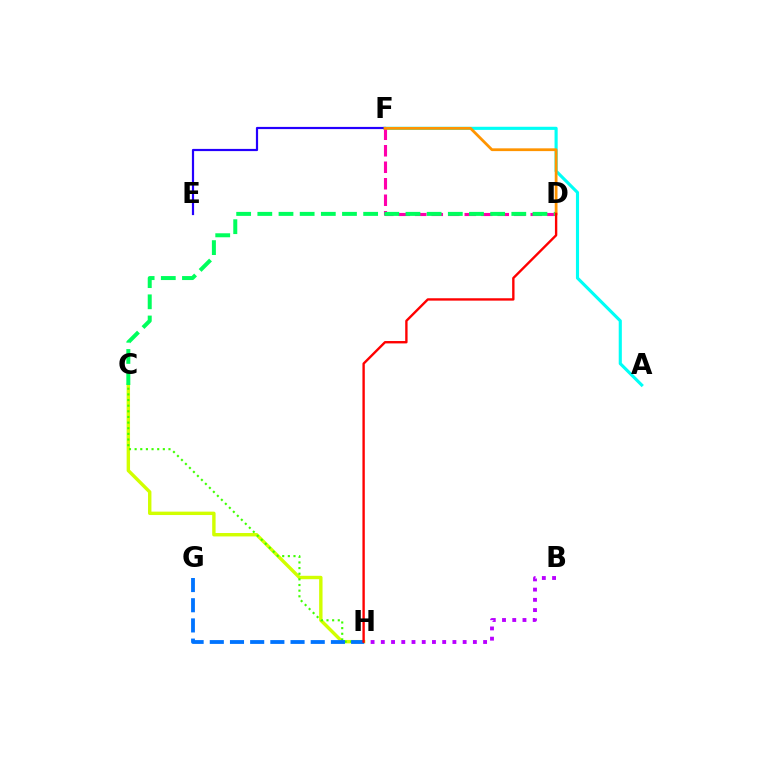{('B', 'H'): [{'color': '#b900ff', 'line_style': 'dotted', 'thickness': 2.78}], ('A', 'F'): [{'color': '#00fff6', 'line_style': 'solid', 'thickness': 2.25}], ('E', 'F'): [{'color': '#2500ff', 'line_style': 'solid', 'thickness': 1.58}], ('C', 'H'): [{'color': '#d1ff00', 'line_style': 'solid', 'thickness': 2.45}, {'color': '#3dff00', 'line_style': 'dotted', 'thickness': 1.53}], ('D', 'F'): [{'color': '#ff00ac', 'line_style': 'dashed', 'thickness': 2.24}, {'color': '#ff9400', 'line_style': 'solid', 'thickness': 1.99}], ('C', 'D'): [{'color': '#00ff5c', 'line_style': 'dashed', 'thickness': 2.88}], ('G', 'H'): [{'color': '#0074ff', 'line_style': 'dashed', 'thickness': 2.74}], ('D', 'H'): [{'color': '#ff0000', 'line_style': 'solid', 'thickness': 1.71}]}